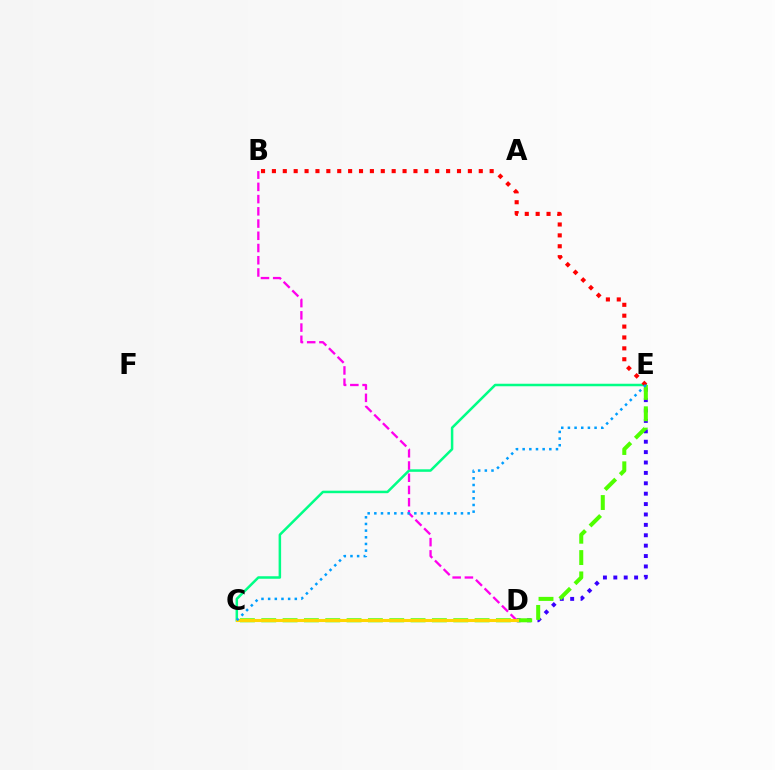{('C', 'E'): [{'color': '#00ff86', 'line_style': 'solid', 'thickness': 1.81}, {'color': '#4fff00', 'line_style': 'dashed', 'thickness': 2.9}, {'color': '#009eff', 'line_style': 'dotted', 'thickness': 1.81}], ('B', 'D'): [{'color': '#ff00ed', 'line_style': 'dashed', 'thickness': 1.66}], ('D', 'E'): [{'color': '#3700ff', 'line_style': 'dotted', 'thickness': 2.82}], ('C', 'D'): [{'color': '#ffd500', 'line_style': 'solid', 'thickness': 2.23}], ('B', 'E'): [{'color': '#ff0000', 'line_style': 'dotted', 'thickness': 2.96}]}